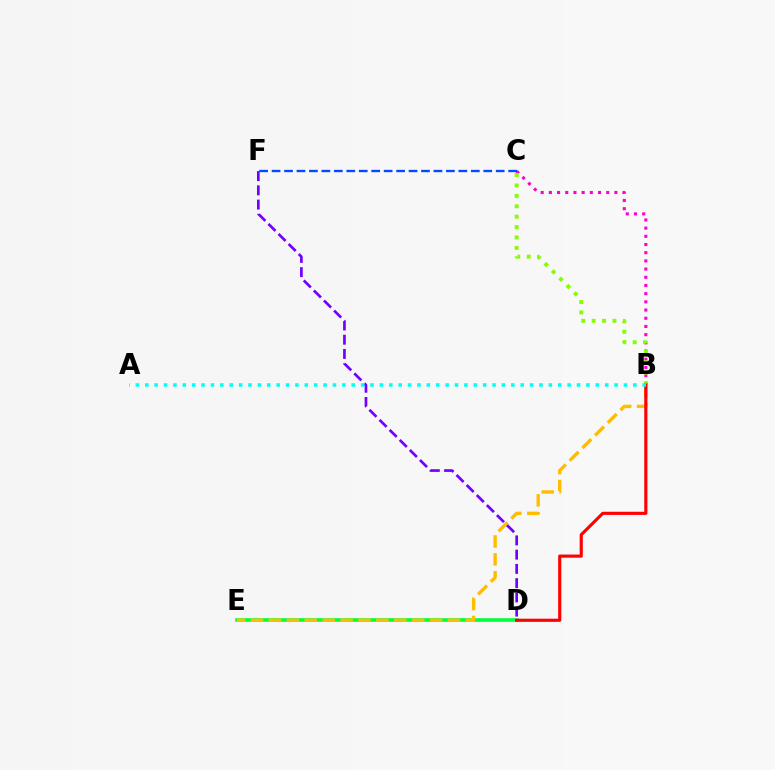{('D', 'E'): [{'color': '#00ff39', 'line_style': 'solid', 'thickness': 2.58}], ('B', 'C'): [{'color': '#ff00cf', 'line_style': 'dotted', 'thickness': 2.23}, {'color': '#84ff00', 'line_style': 'dotted', 'thickness': 2.83}], ('C', 'F'): [{'color': '#004bff', 'line_style': 'dashed', 'thickness': 1.69}], ('B', 'E'): [{'color': '#ffbd00', 'line_style': 'dashed', 'thickness': 2.43}], ('D', 'F'): [{'color': '#7200ff', 'line_style': 'dashed', 'thickness': 1.94}], ('B', 'D'): [{'color': '#ff0000', 'line_style': 'solid', 'thickness': 2.26}], ('A', 'B'): [{'color': '#00fff6', 'line_style': 'dotted', 'thickness': 2.55}]}